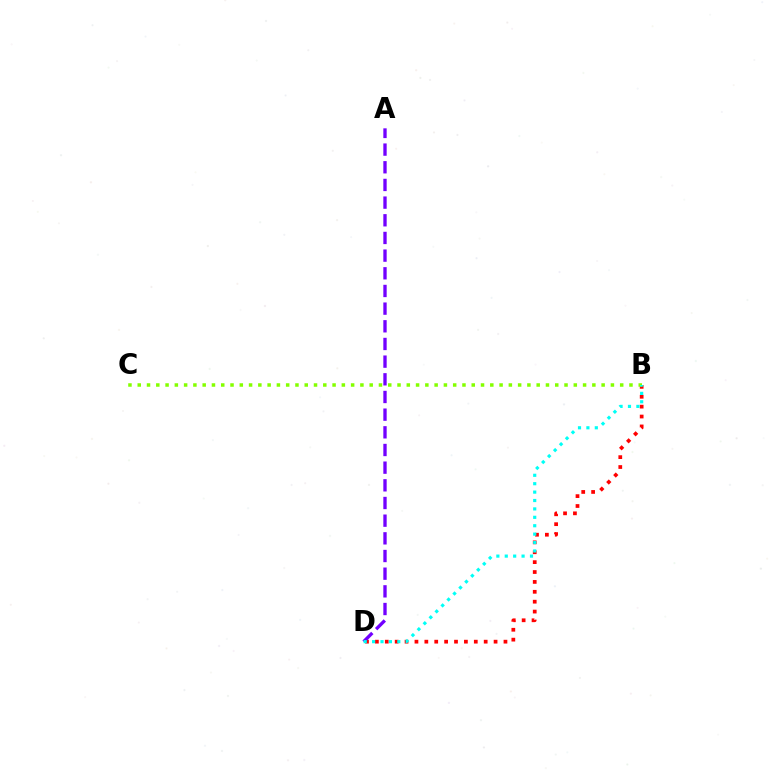{('B', 'D'): [{'color': '#ff0000', 'line_style': 'dotted', 'thickness': 2.69}, {'color': '#00fff6', 'line_style': 'dotted', 'thickness': 2.28}], ('B', 'C'): [{'color': '#84ff00', 'line_style': 'dotted', 'thickness': 2.52}], ('A', 'D'): [{'color': '#7200ff', 'line_style': 'dashed', 'thickness': 2.4}]}